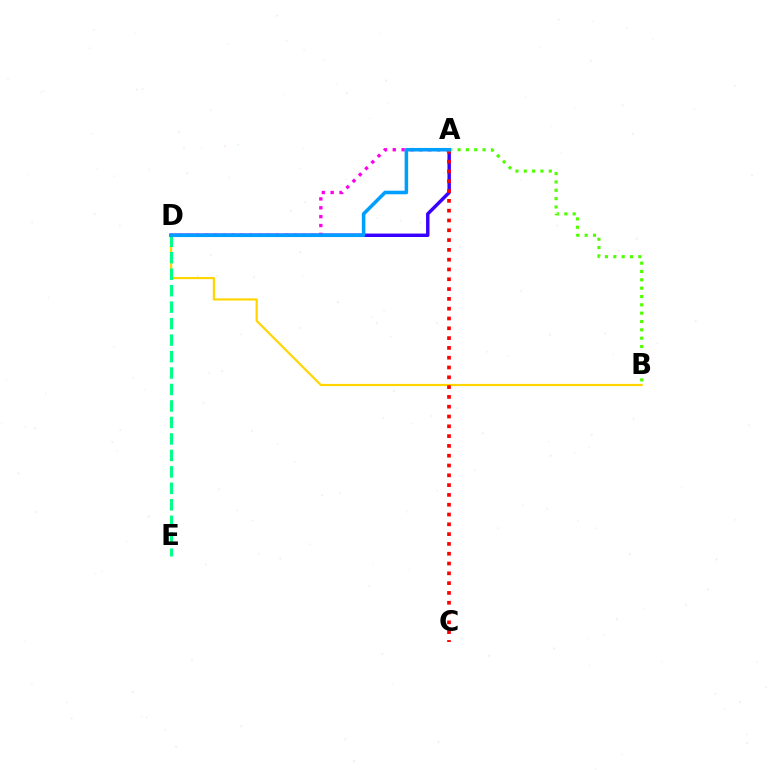{('B', 'D'): [{'color': '#ffd500', 'line_style': 'solid', 'thickness': 1.58}], ('D', 'E'): [{'color': '#00ff86', 'line_style': 'dashed', 'thickness': 2.24}], ('A', 'D'): [{'color': '#3700ff', 'line_style': 'solid', 'thickness': 2.48}, {'color': '#ff00ed', 'line_style': 'dotted', 'thickness': 2.41}, {'color': '#009eff', 'line_style': 'solid', 'thickness': 2.55}], ('A', 'C'): [{'color': '#ff0000', 'line_style': 'dotted', 'thickness': 2.66}], ('A', 'B'): [{'color': '#4fff00', 'line_style': 'dotted', 'thickness': 2.27}]}